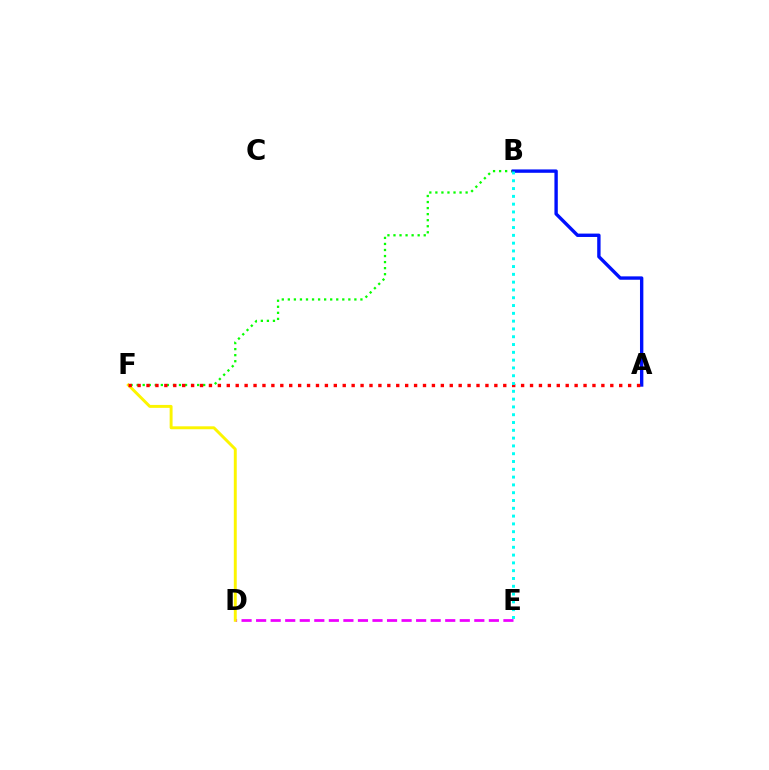{('D', 'E'): [{'color': '#ee00ff', 'line_style': 'dashed', 'thickness': 1.98}], ('D', 'F'): [{'color': '#fcf500', 'line_style': 'solid', 'thickness': 2.11}], ('B', 'F'): [{'color': '#08ff00', 'line_style': 'dotted', 'thickness': 1.64}], ('A', 'B'): [{'color': '#0010ff', 'line_style': 'solid', 'thickness': 2.43}], ('A', 'F'): [{'color': '#ff0000', 'line_style': 'dotted', 'thickness': 2.42}], ('B', 'E'): [{'color': '#00fff6', 'line_style': 'dotted', 'thickness': 2.12}]}